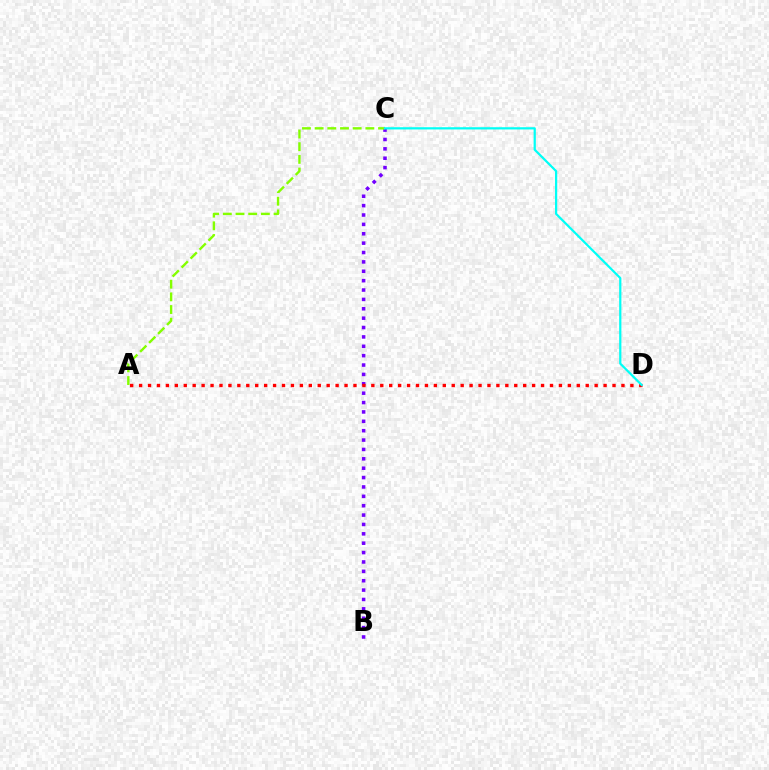{('B', 'C'): [{'color': '#7200ff', 'line_style': 'dotted', 'thickness': 2.55}], ('A', 'C'): [{'color': '#84ff00', 'line_style': 'dashed', 'thickness': 1.72}], ('A', 'D'): [{'color': '#ff0000', 'line_style': 'dotted', 'thickness': 2.43}], ('C', 'D'): [{'color': '#00fff6', 'line_style': 'solid', 'thickness': 1.6}]}